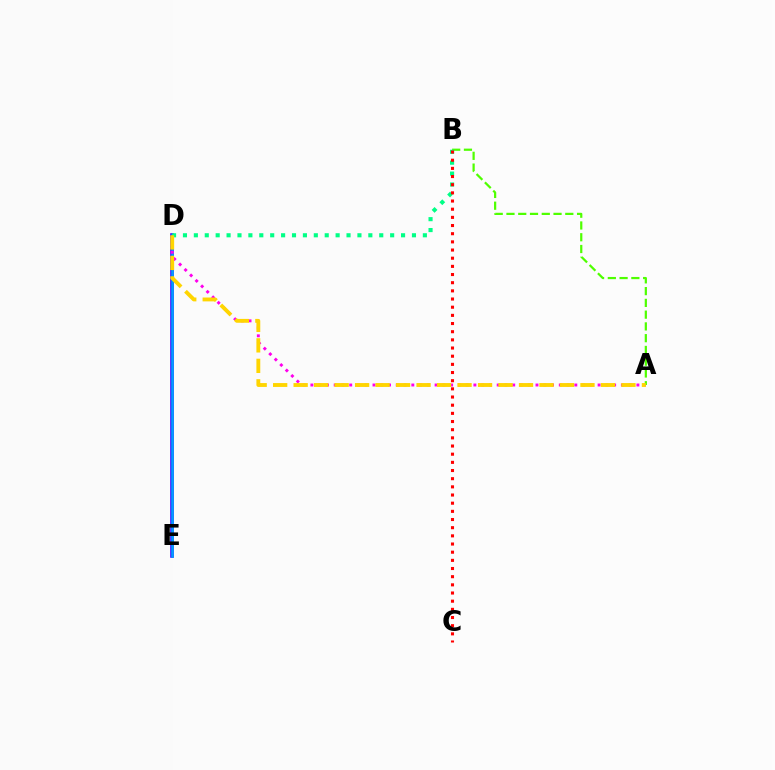{('D', 'E'): [{'color': '#3700ff', 'line_style': 'solid', 'thickness': 2.57}, {'color': '#009eff', 'line_style': 'solid', 'thickness': 1.85}], ('A', 'D'): [{'color': '#ff00ed', 'line_style': 'dotted', 'thickness': 2.11}, {'color': '#ffd500', 'line_style': 'dashed', 'thickness': 2.78}], ('A', 'B'): [{'color': '#4fff00', 'line_style': 'dashed', 'thickness': 1.6}], ('B', 'D'): [{'color': '#00ff86', 'line_style': 'dotted', 'thickness': 2.96}], ('B', 'C'): [{'color': '#ff0000', 'line_style': 'dotted', 'thickness': 2.22}]}